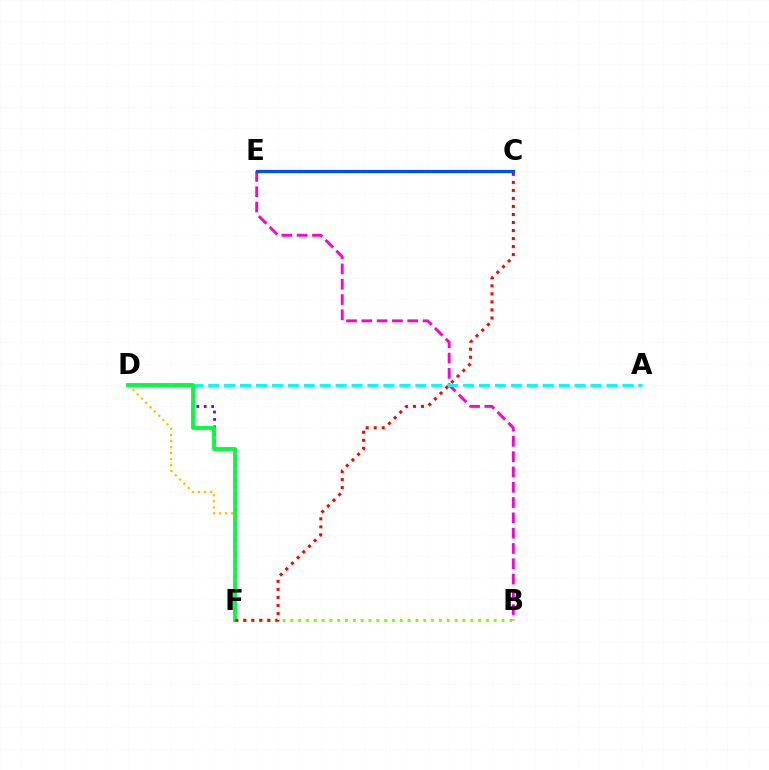{('D', 'F'): [{'color': '#7200ff', 'line_style': 'dotted', 'thickness': 2.01}, {'color': '#ffbd00', 'line_style': 'dotted', 'thickness': 1.64}, {'color': '#00ff39', 'line_style': 'solid', 'thickness': 2.76}], ('B', 'F'): [{'color': '#84ff00', 'line_style': 'dotted', 'thickness': 2.13}], ('B', 'E'): [{'color': '#ff00cf', 'line_style': 'dashed', 'thickness': 2.08}], ('A', 'D'): [{'color': '#00fff6', 'line_style': 'dashed', 'thickness': 2.16}], ('C', 'F'): [{'color': '#ff0000', 'line_style': 'dotted', 'thickness': 2.18}], ('C', 'E'): [{'color': '#004bff', 'line_style': 'solid', 'thickness': 2.3}]}